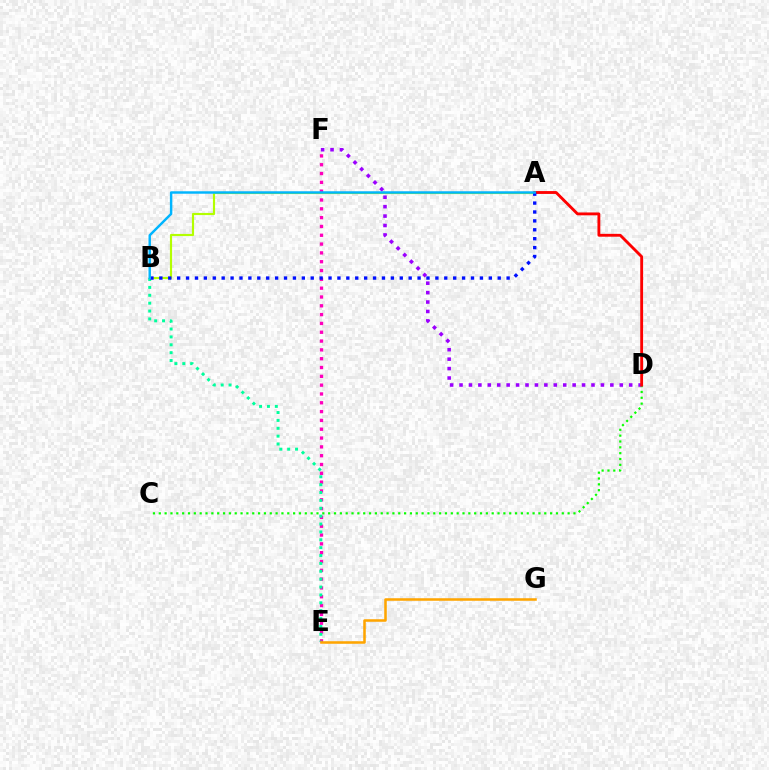{('C', 'D'): [{'color': '#08ff00', 'line_style': 'dotted', 'thickness': 1.59}], ('A', 'B'): [{'color': '#b3ff00', 'line_style': 'solid', 'thickness': 1.55}, {'color': '#0010ff', 'line_style': 'dotted', 'thickness': 2.42}, {'color': '#00b5ff', 'line_style': 'solid', 'thickness': 1.76}], ('E', 'F'): [{'color': '#ff00bd', 'line_style': 'dotted', 'thickness': 2.4}], ('D', 'F'): [{'color': '#9b00ff', 'line_style': 'dotted', 'thickness': 2.56}], ('A', 'D'): [{'color': '#ff0000', 'line_style': 'solid', 'thickness': 2.06}], ('B', 'E'): [{'color': '#00ff9d', 'line_style': 'dotted', 'thickness': 2.14}], ('E', 'G'): [{'color': '#ffa500', 'line_style': 'solid', 'thickness': 1.83}]}